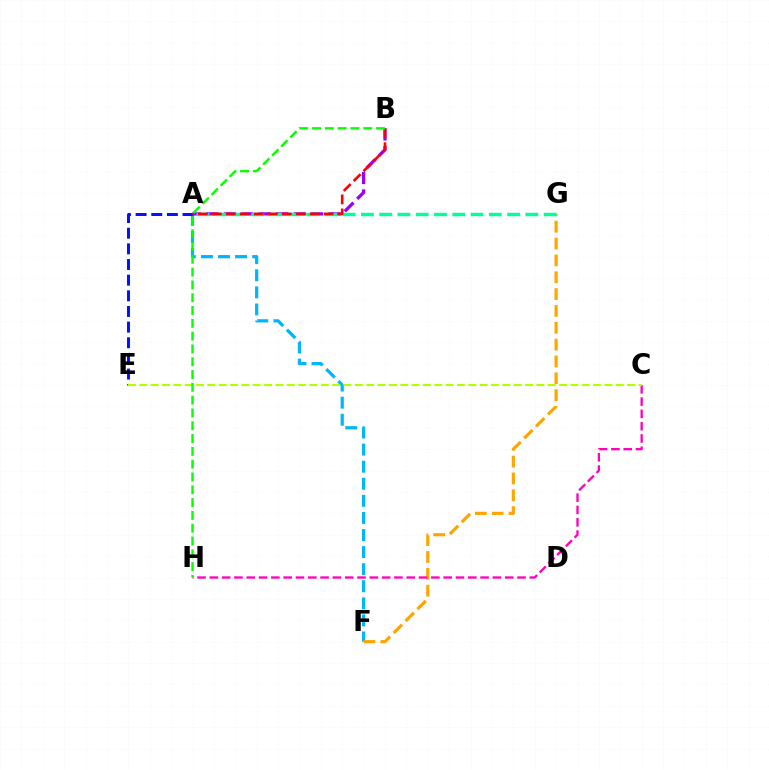{('A', 'F'): [{'color': '#00b5ff', 'line_style': 'dashed', 'thickness': 2.32}], ('F', 'G'): [{'color': '#ffa500', 'line_style': 'dashed', 'thickness': 2.29}], ('A', 'E'): [{'color': '#0010ff', 'line_style': 'dashed', 'thickness': 2.13}], ('A', 'B'): [{'color': '#9b00ff', 'line_style': 'dashed', 'thickness': 2.37}, {'color': '#ff0000', 'line_style': 'dashed', 'thickness': 1.9}], ('C', 'H'): [{'color': '#ff00bd', 'line_style': 'dashed', 'thickness': 1.67}], ('C', 'E'): [{'color': '#b3ff00', 'line_style': 'dashed', 'thickness': 1.54}], ('A', 'G'): [{'color': '#00ff9d', 'line_style': 'dashed', 'thickness': 2.48}], ('B', 'H'): [{'color': '#08ff00', 'line_style': 'dashed', 'thickness': 1.74}]}